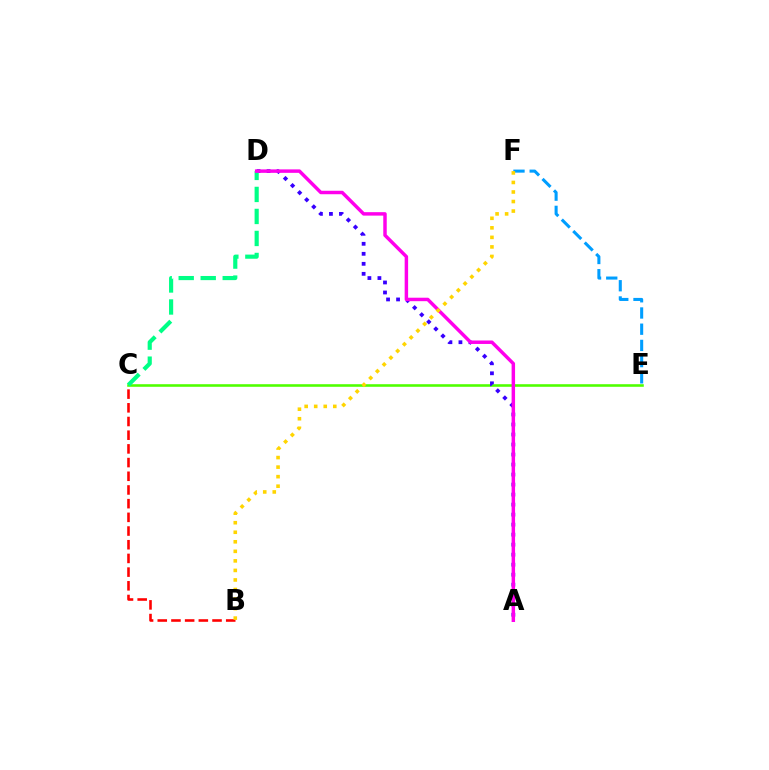{('C', 'E'): [{'color': '#4fff00', 'line_style': 'solid', 'thickness': 1.86}], ('B', 'C'): [{'color': '#ff0000', 'line_style': 'dashed', 'thickness': 1.86}], ('A', 'D'): [{'color': '#3700ff', 'line_style': 'dotted', 'thickness': 2.72}, {'color': '#ff00ed', 'line_style': 'solid', 'thickness': 2.49}], ('C', 'D'): [{'color': '#00ff86', 'line_style': 'dashed', 'thickness': 2.99}], ('E', 'F'): [{'color': '#009eff', 'line_style': 'dashed', 'thickness': 2.2}], ('B', 'F'): [{'color': '#ffd500', 'line_style': 'dotted', 'thickness': 2.59}]}